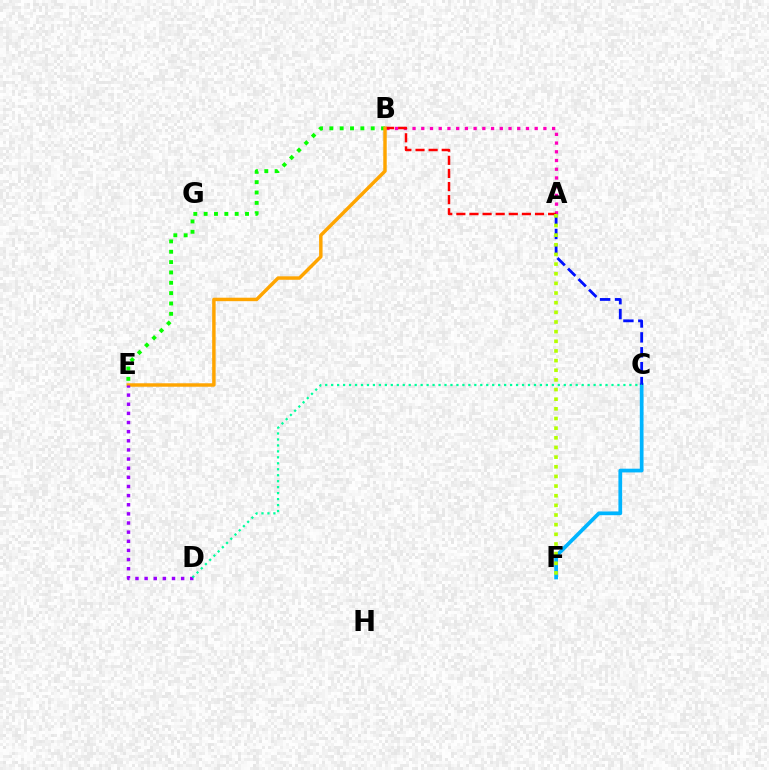{('C', 'F'): [{'color': '#00b5ff', 'line_style': 'solid', 'thickness': 2.68}], ('A', 'B'): [{'color': '#ff00bd', 'line_style': 'dotted', 'thickness': 2.37}, {'color': '#ff0000', 'line_style': 'dashed', 'thickness': 1.78}], ('B', 'E'): [{'color': '#08ff00', 'line_style': 'dotted', 'thickness': 2.81}, {'color': '#ffa500', 'line_style': 'solid', 'thickness': 2.49}], ('A', 'C'): [{'color': '#0010ff', 'line_style': 'dashed', 'thickness': 2.02}], ('A', 'F'): [{'color': '#b3ff00', 'line_style': 'dotted', 'thickness': 2.62}], ('D', 'E'): [{'color': '#9b00ff', 'line_style': 'dotted', 'thickness': 2.48}], ('C', 'D'): [{'color': '#00ff9d', 'line_style': 'dotted', 'thickness': 1.62}]}